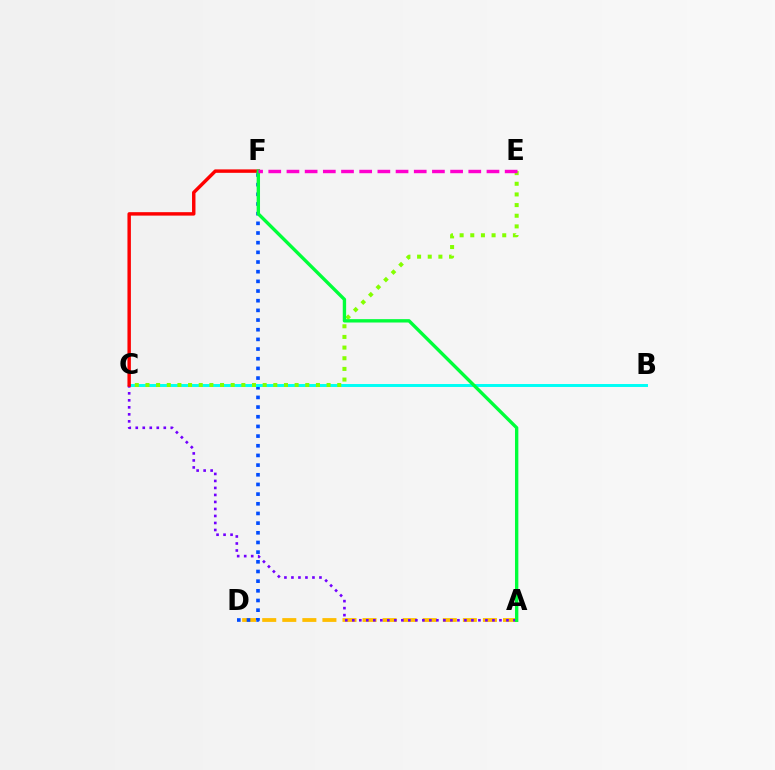{('A', 'D'): [{'color': '#ffbd00', 'line_style': 'dashed', 'thickness': 2.73}], ('D', 'F'): [{'color': '#004bff', 'line_style': 'dotted', 'thickness': 2.63}], ('B', 'C'): [{'color': '#00fff6', 'line_style': 'solid', 'thickness': 2.13}], ('A', 'C'): [{'color': '#7200ff', 'line_style': 'dotted', 'thickness': 1.9}], ('C', 'E'): [{'color': '#84ff00', 'line_style': 'dotted', 'thickness': 2.89}], ('C', 'F'): [{'color': '#ff0000', 'line_style': 'solid', 'thickness': 2.47}], ('A', 'F'): [{'color': '#00ff39', 'line_style': 'solid', 'thickness': 2.42}], ('E', 'F'): [{'color': '#ff00cf', 'line_style': 'dashed', 'thickness': 2.47}]}